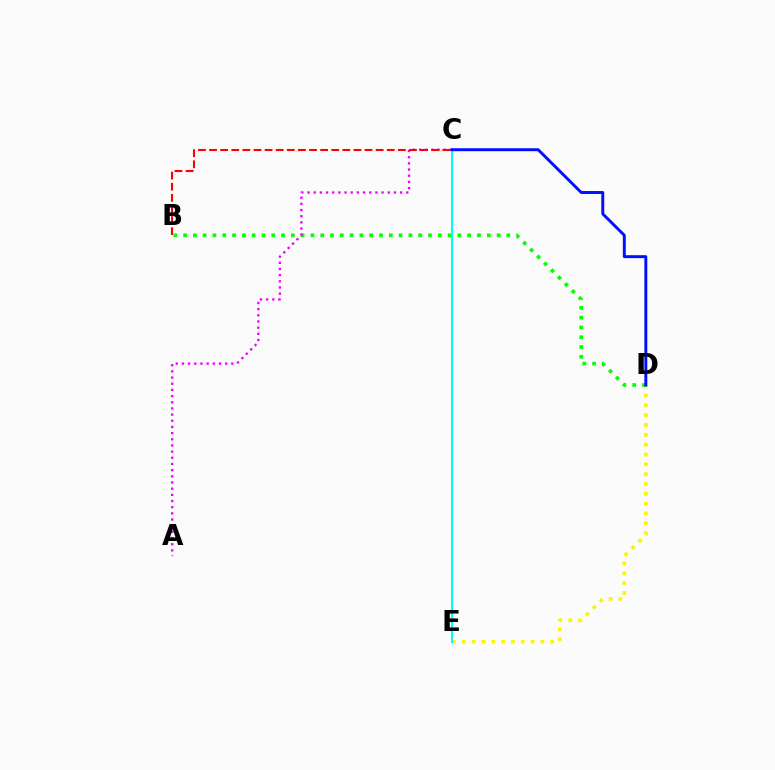{('D', 'E'): [{'color': '#fcf500', 'line_style': 'dotted', 'thickness': 2.67}], ('B', 'D'): [{'color': '#08ff00', 'line_style': 'dotted', 'thickness': 2.66}], ('A', 'C'): [{'color': '#ee00ff', 'line_style': 'dotted', 'thickness': 1.68}], ('B', 'C'): [{'color': '#ff0000', 'line_style': 'dashed', 'thickness': 1.51}], ('C', 'E'): [{'color': '#00fff6', 'line_style': 'solid', 'thickness': 1.5}], ('C', 'D'): [{'color': '#0010ff', 'line_style': 'solid', 'thickness': 2.12}]}